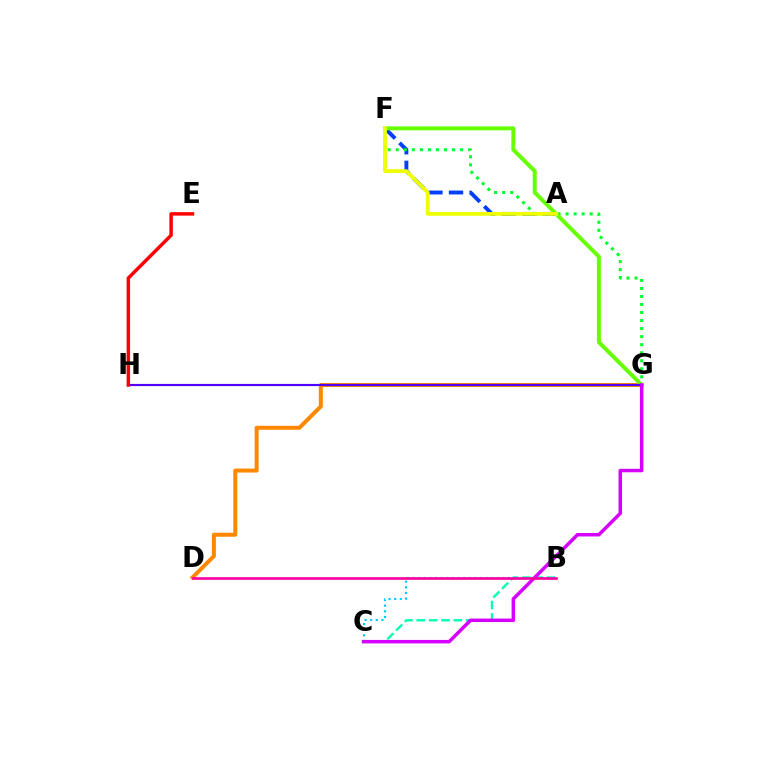{('D', 'G'): [{'color': '#ff8800', 'line_style': 'solid', 'thickness': 2.88}], ('A', 'F'): [{'color': '#003fff', 'line_style': 'dashed', 'thickness': 2.8}, {'color': '#eeff00', 'line_style': 'solid', 'thickness': 2.71}], ('B', 'C'): [{'color': '#00ffaf', 'line_style': 'dashed', 'thickness': 1.68}, {'color': '#00c7ff', 'line_style': 'dotted', 'thickness': 1.53}], ('F', 'G'): [{'color': '#00ff27', 'line_style': 'dotted', 'thickness': 2.18}, {'color': '#66ff00', 'line_style': 'solid', 'thickness': 2.86}], ('G', 'H'): [{'color': '#4f00ff', 'line_style': 'solid', 'thickness': 1.56}], ('C', 'G'): [{'color': '#d600ff', 'line_style': 'solid', 'thickness': 2.51}], ('B', 'D'): [{'color': '#ff00a0', 'line_style': 'solid', 'thickness': 1.92}], ('E', 'H'): [{'color': '#ff0000', 'line_style': 'solid', 'thickness': 2.5}]}